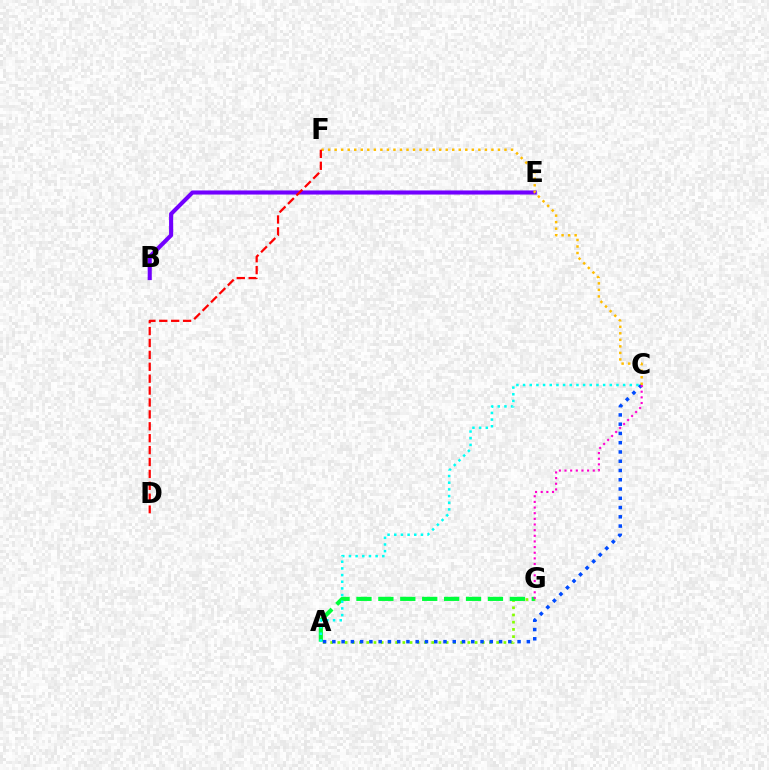{('B', 'E'): [{'color': '#7200ff', 'line_style': 'solid', 'thickness': 2.94}], ('A', 'G'): [{'color': '#84ff00', 'line_style': 'dotted', 'thickness': 1.96}, {'color': '#00ff39', 'line_style': 'dashed', 'thickness': 2.98}], ('A', 'C'): [{'color': '#00fff6', 'line_style': 'dotted', 'thickness': 1.81}, {'color': '#004bff', 'line_style': 'dotted', 'thickness': 2.52}], ('C', 'F'): [{'color': '#ffbd00', 'line_style': 'dotted', 'thickness': 1.77}], ('D', 'F'): [{'color': '#ff0000', 'line_style': 'dashed', 'thickness': 1.62}], ('C', 'G'): [{'color': '#ff00cf', 'line_style': 'dotted', 'thickness': 1.53}]}